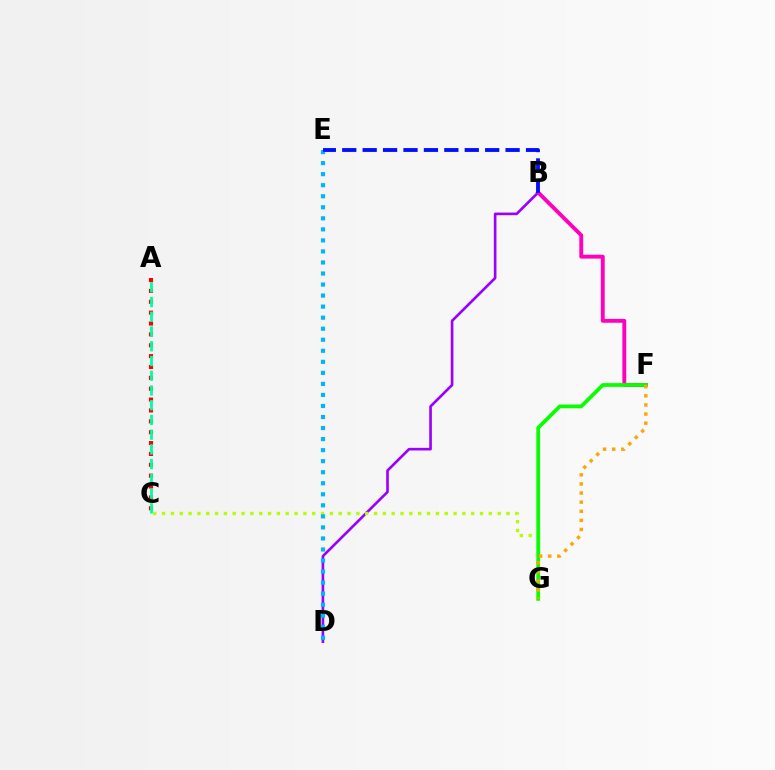{('B', 'D'): [{'color': '#9b00ff', 'line_style': 'solid', 'thickness': 1.9}], ('C', 'G'): [{'color': '#b3ff00', 'line_style': 'dotted', 'thickness': 2.4}], ('A', 'C'): [{'color': '#ff0000', 'line_style': 'dotted', 'thickness': 2.95}, {'color': '#00ff9d', 'line_style': 'dashed', 'thickness': 2.0}], ('B', 'F'): [{'color': '#ff00bd', 'line_style': 'solid', 'thickness': 2.78}], ('F', 'G'): [{'color': '#08ff00', 'line_style': 'solid', 'thickness': 2.69}, {'color': '#ffa500', 'line_style': 'dotted', 'thickness': 2.48}], ('D', 'E'): [{'color': '#00b5ff', 'line_style': 'dotted', 'thickness': 3.0}], ('B', 'E'): [{'color': '#0010ff', 'line_style': 'dashed', 'thickness': 2.77}]}